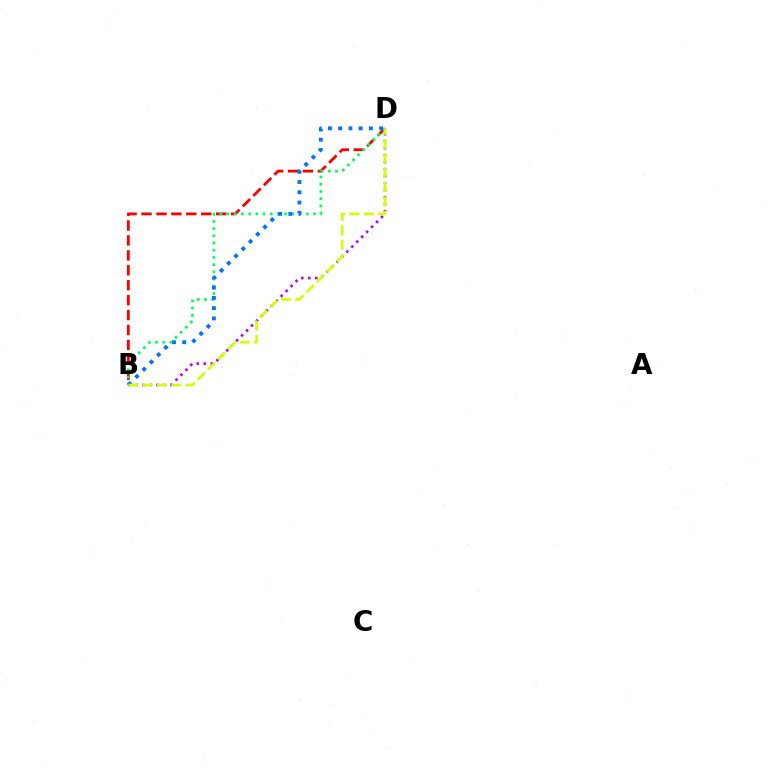{('B', 'D'): [{'color': '#ff0000', 'line_style': 'dashed', 'thickness': 2.03}, {'color': '#00ff5c', 'line_style': 'dotted', 'thickness': 1.96}, {'color': '#b900ff', 'line_style': 'dotted', 'thickness': 1.9}, {'color': '#0074ff', 'line_style': 'dotted', 'thickness': 2.78}, {'color': '#d1ff00', 'line_style': 'dashed', 'thickness': 1.95}]}